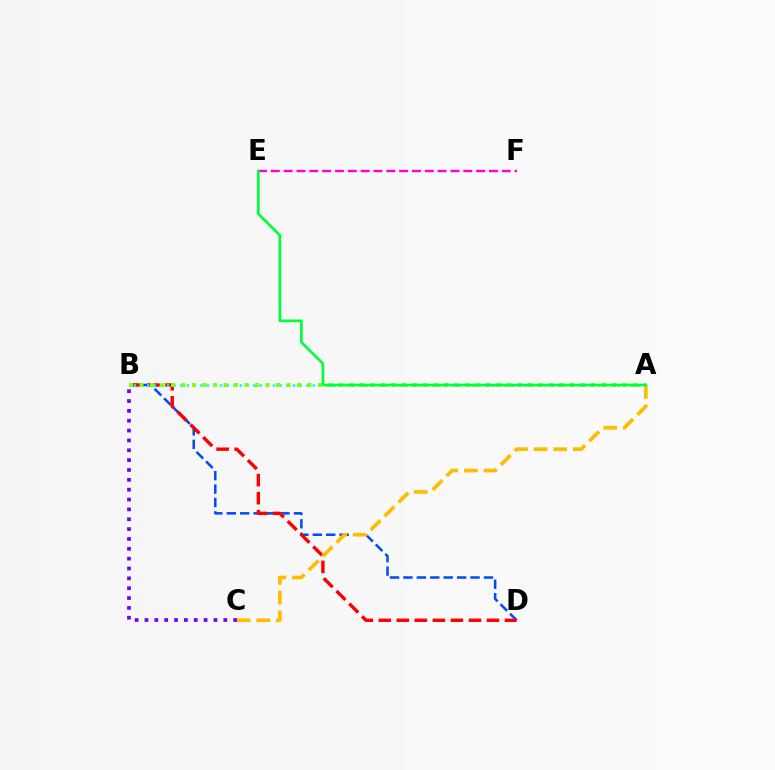{('E', 'F'): [{'color': '#ff00cf', 'line_style': 'dashed', 'thickness': 1.74}], ('B', 'D'): [{'color': '#004bff', 'line_style': 'dashed', 'thickness': 1.82}, {'color': '#ff0000', 'line_style': 'dashed', 'thickness': 2.45}], ('A', 'C'): [{'color': '#ffbd00', 'line_style': 'dashed', 'thickness': 2.67}], ('A', 'B'): [{'color': '#00fff6', 'line_style': 'dotted', 'thickness': 1.8}, {'color': '#84ff00', 'line_style': 'dotted', 'thickness': 2.85}], ('A', 'E'): [{'color': '#00ff39', 'line_style': 'solid', 'thickness': 1.94}], ('B', 'C'): [{'color': '#7200ff', 'line_style': 'dotted', 'thickness': 2.68}]}